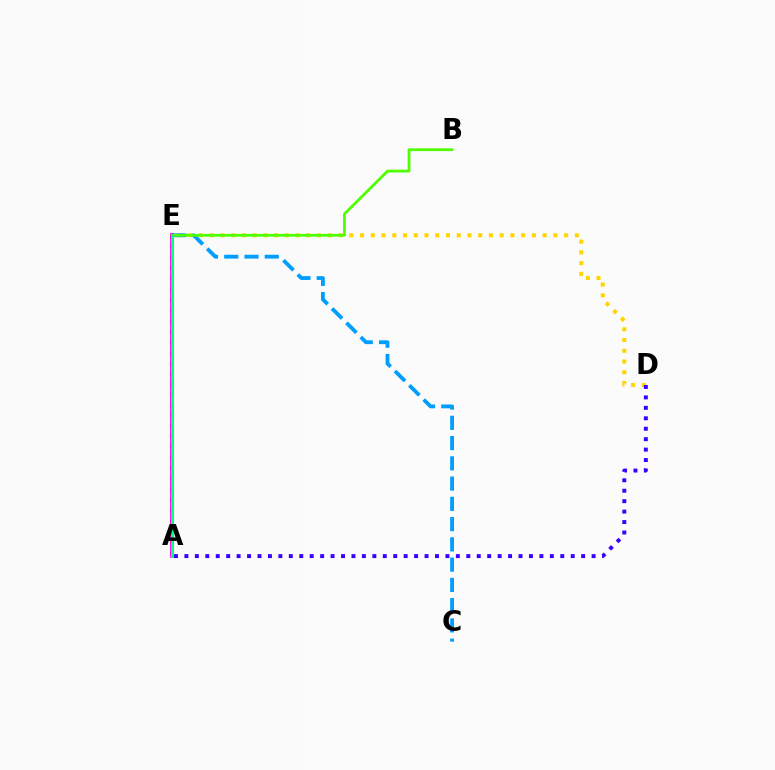{('D', 'E'): [{'color': '#ffd500', 'line_style': 'dotted', 'thickness': 2.92}], ('A', 'E'): [{'color': '#ff0000', 'line_style': 'dotted', 'thickness': 2.86}, {'color': '#ff00ed', 'line_style': 'solid', 'thickness': 2.74}, {'color': '#00ff86', 'line_style': 'solid', 'thickness': 2.19}], ('C', 'E'): [{'color': '#009eff', 'line_style': 'dashed', 'thickness': 2.75}], ('B', 'E'): [{'color': '#4fff00', 'line_style': 'solid', 'thickness': 1.99}], ('A', 'D'): [{'color': '#3700ff', 'line_style': 'dotted', 'thickness': 2.84}]}